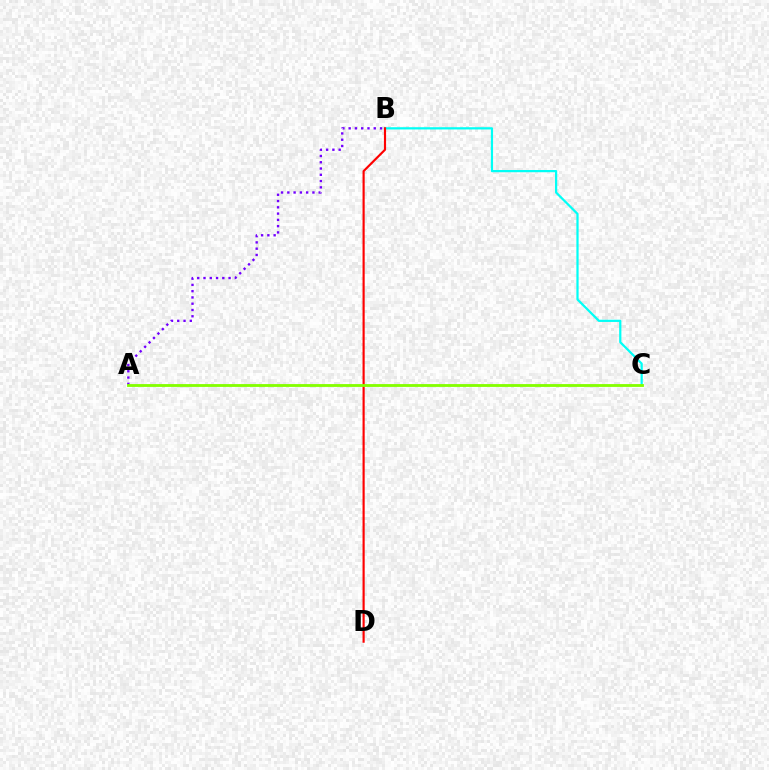{('B', 'C'): [{'color': '#00fff6', 'line_style': 'solid', 'thickness': 1.6}], ('B', 'D'): [{'color': '#ff0000', 'line_style': 'solid', 'thickness': 1.55}], ('A', 'B'): [{'color': '#7200ff', 'line_style': 'dotted', 'thickness': 1.7}], ('A', 'C'): [{'color': '#84ff00', 'line_style': 'solid', 'thickness': 2.04}]}